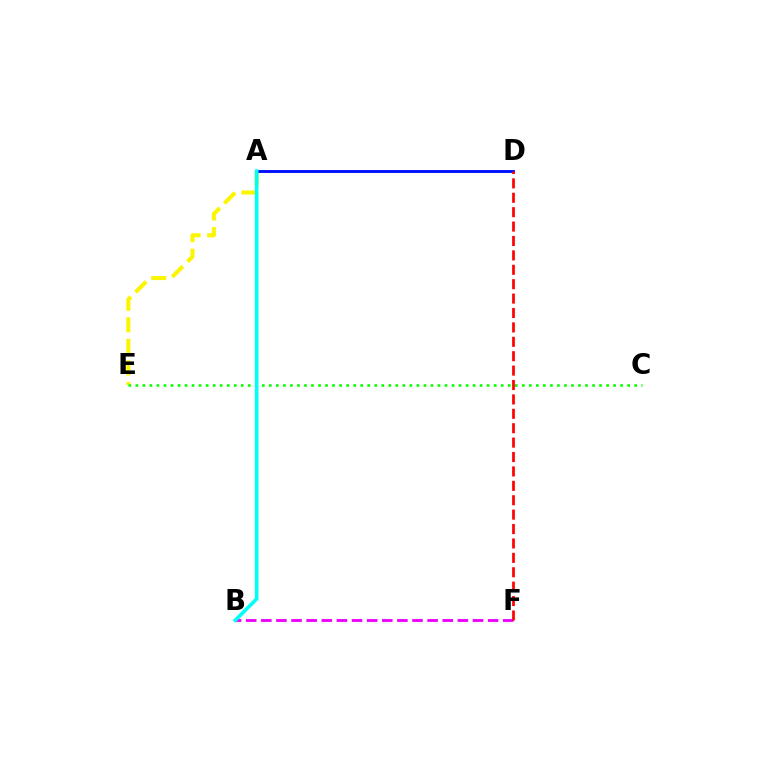{('B', 'F'): [{'color': '#ee00ff', 'line_style': 'dashed', 'thickness': 2.05}], ('A', 'E'): [{'color': '#fcf500', 'line_style': 'dashed', 'thickness': 2.93}], ('A', 'D'): [{'color': '#0010ff', 'line_style': 'solid', 'thickness': 2.09}], ('C', 'E'): [{'color': '#08ff00', 'line_style': 'dotted', 'thickness': 1.91}], ('A', 'B'): [{'color': '#00fff6', 'line_style': 'solid', 'thickness': 2.61}], ('D', 'F'): [{'color': '#ff0000', 'line_style': 'dashed', 'thickness': 1.96}]}